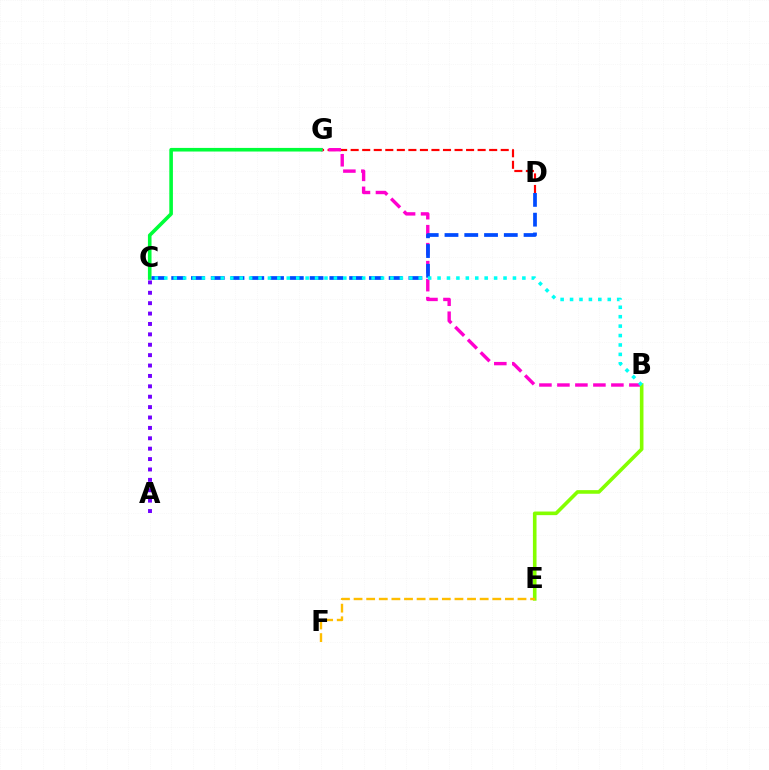{('D', 'G'): [{'color': '#ff0000', 'line_style': 'dashed', 'thickness': 1.57}], ('B', 'G'): [{'color': '#ff00cf', 'line_style': 'dashed', 'thickness': 2.44}], ('C', 'G'): [{'color': '#00ff39', 'line_style': 'solid', 'thickness': 2.6}], ('C', 'D'): [{'color': '#004bff', 'line_style': 'dashed', 'thickness': 2.69}], ('B', 'E'): [{'color': '#84ff00', 'line_style': 'solid', 'thickness': 2.6}], ('B', 'C'): [{'color': '#00fff6', 'line_style': 'dotted', 'thickness': 2.56}], ('A', 'C'): [{'color': '#7200ff', 'line_style': 'dotted', 'thickness': 2.82}], ('E', 'F'): [{'color': '#ffbd00', 'line_style': 'dashed', 'thickness': 1.71}]}